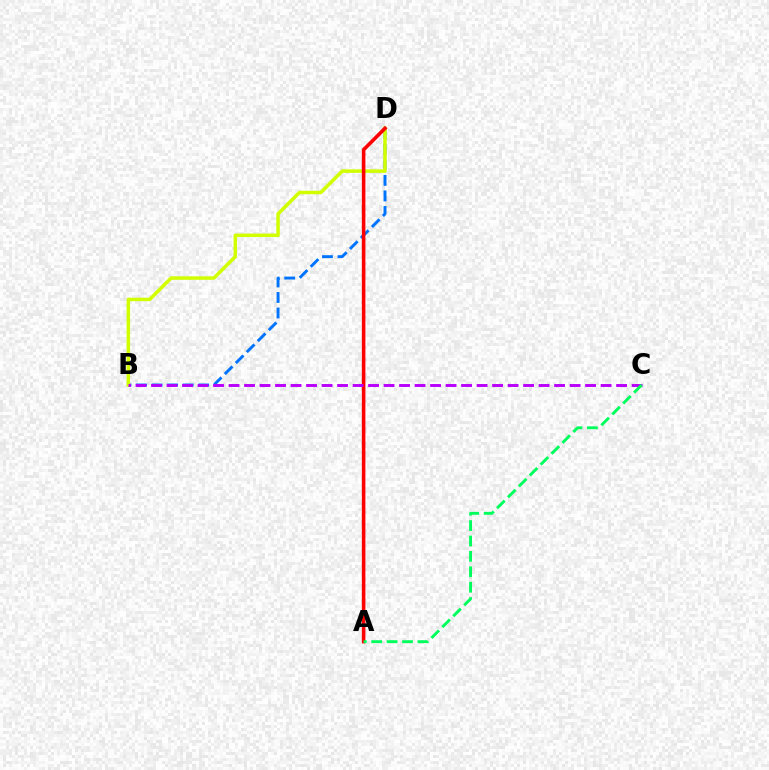{('B', 'D'): [{'color': '#0074ff', 'line_style': 'dashed', 'thickness': 2.11}, {'color': '#d1ff00', 'line_style': 'solid', 'thickness': 2.52}], ('A', 'D'): [{'color': '#ff0000', 'line_style': 'solid', 'thickness': 2.58}], ('B', 'C'): [{'color': '#b900ff', 'line_style': 'dashed', 'thickness': 2.11}], ('A', 'C'): [{'color': '#00ff5c', 'line_style': 'dashed', 'thickness': 2.09}]}